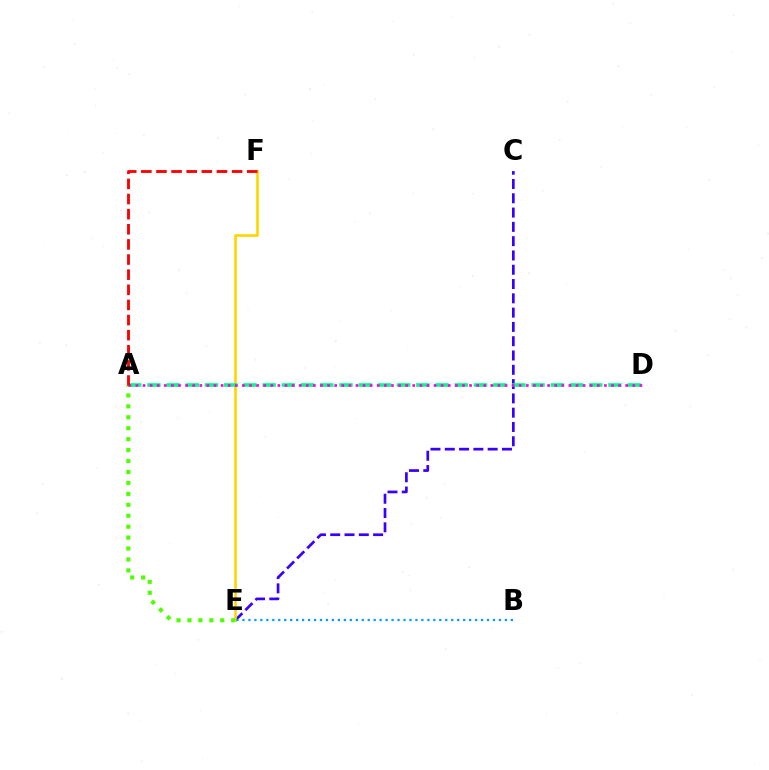{('C', 'E'): [{'color': '#3700ff', 'line_style': 'dashed', 'thickness': 1.94}], ('E', 'F'): [{'color': '#ffd500', 'line_style': 'solid', 'thickness': 1.9}], ('A', 'D'): [{'color': '#00ff86', 'line_style': 'dashed', 'thickness': 2.61}, {'color': '#ff00ed', 'line_style': 'dotted', 'thickness': 1.93}], ('A', 'E'): [{'color': '#4fff00', 'line_style': 'dotted', 'thickness': 2.97}], ('A', 'F'): [{'color': '#ff0000', 'line_style': 'dashed', 'thickness': 2.05}], ('B', 'E'): [{'color': '#009eff', 'line_style': 'dotted', 'thickness': 1.62}]}